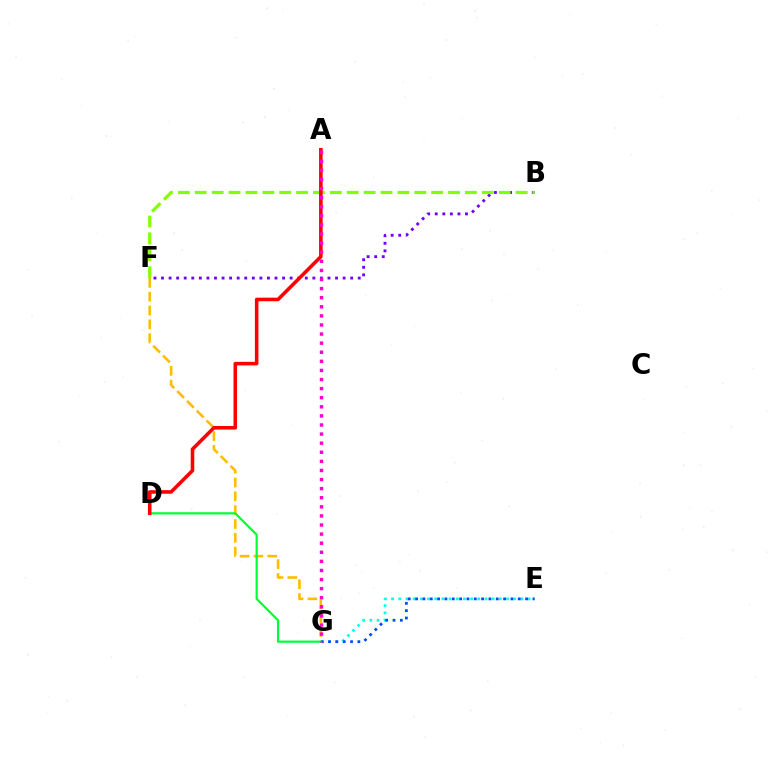{('E', 'G'): [{'color': '#00fff6', 'line_style': 'dotted', 'thickness': 1.95}, {'color': '#004bff', 'line_style': 'dotted', 'thickness': 1.99}], ('F', 'G'): [{'color': '#ffbd00', 'line_style': 'dashed', 'thickness': 1.88}], ('B', 'F'): [{'color': '#7200ff', 'line_style': 'dotted', 'thickness': 2.06}, {'color': '#84ff00', 'line_style': 'dashed', 'thickness': 2.29}], ('D', 'G'): [{'color': '#00ff39', 'line_style': 'solid', 'thickness': 1.6}], ('A', 'D'): [{'color': '#ff0000', 'line_style': 'solid', 'thickness': 2.56}], ('A', 'G'): [{'color': '#ff00cf', 'line_style': 'dotted', 'thickness': 2.47}]}